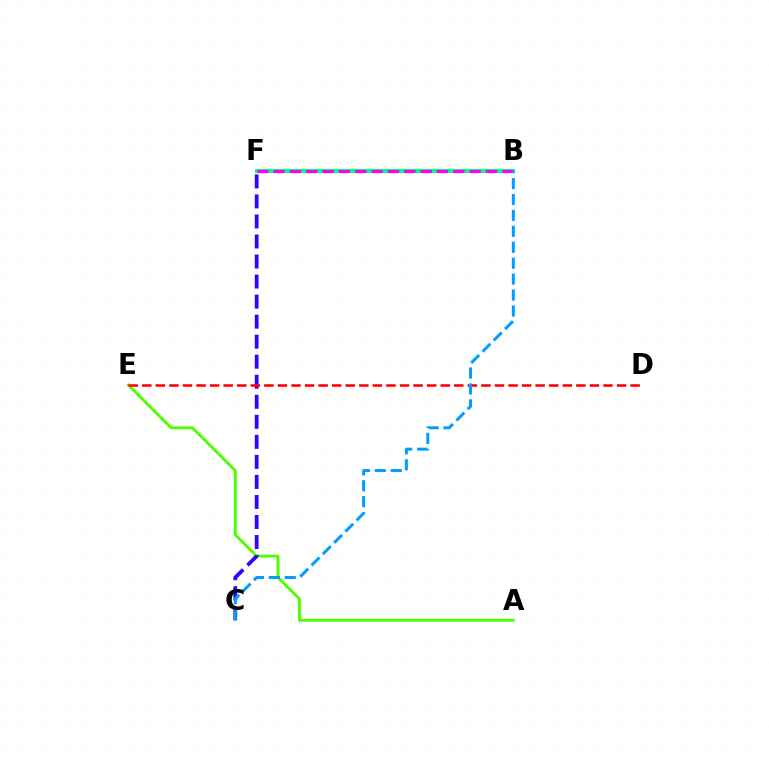{('A', 'E'): [{'color': '#4fff00', 'line_style': 'solid', 'thickness': 2.08}], ('B', 'F'): [{'color': '#ffd500', 'line_style': 'dashed', 'thickness': 1.74}, {'color': '#00ff86', 'line_style': 'solid', 'thickness': 2.94}, {'color': '#ff00ed', 'line_style': 'dashed', 'thickness': 2.22}], ('C', 'F'): [{'color': '#3700ff', 'line_style': 'dashed', 'thickness': 2.72}], ('D', 'E'): [{'color': '#ff0000', 'line_style': 'dashed', 'thickness': 1.84}], ('B', 'C'): [{'color': '#009eff', 'line_style': 'dashed', 'thickness': 2.16}]}